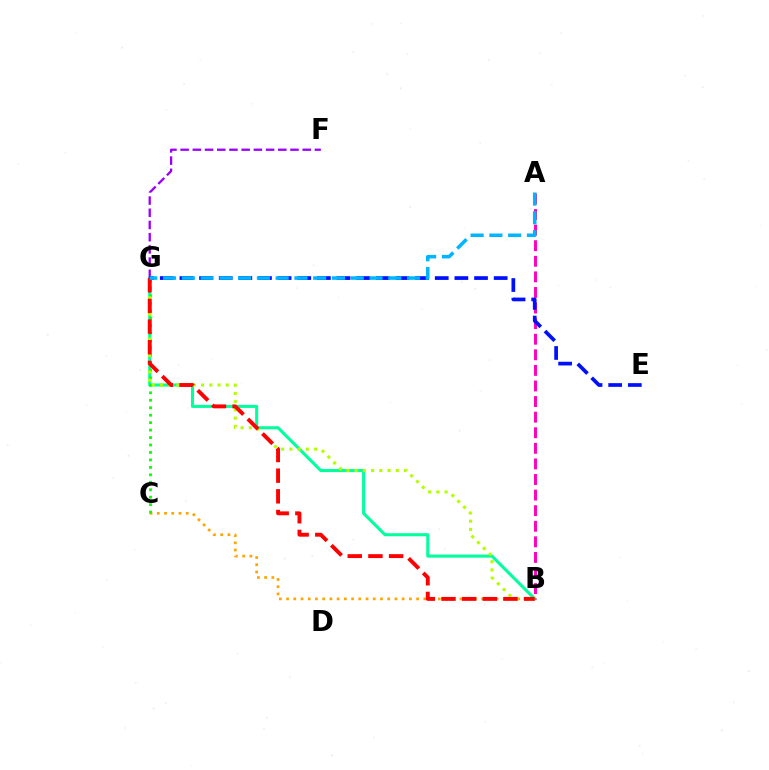{('B', 'C'): [{'color': '#ffa500', 'line_style': 'dotted', 'thickness': 1.96}], ('B', 'G'): [{'color': '#00ff9d', 'line_style': 'solid', 'thickness': 2.2}, {'color': '#b3ff00', 'line_style': 'dotted', 'thickness': 2.24}, {'color': '#ff0000', 'line_style': 'dashed', 'thickness': 2.81}], ('A', 'B'): [{'color': '#ff00bd', 'line_style': 'dashed', 'thickness': 2.12}], ('C', 'G'): [{'color': '#08ff00', 'line_style': 'dotted', 'thickness': 2.03}], ('F', 'G'): [{'color': '#9b00ff', 'line_style': 'dashed', 'thickness': 1.66}], ('E', 'G'): [{'color': '#0010ff', 'line_style': 'dashed', 'thickness': 2.67}], ('A', 'G'): [{'color': '#00b5ff', 'line_style': 'dashed', 'thickness': 2.55}]}